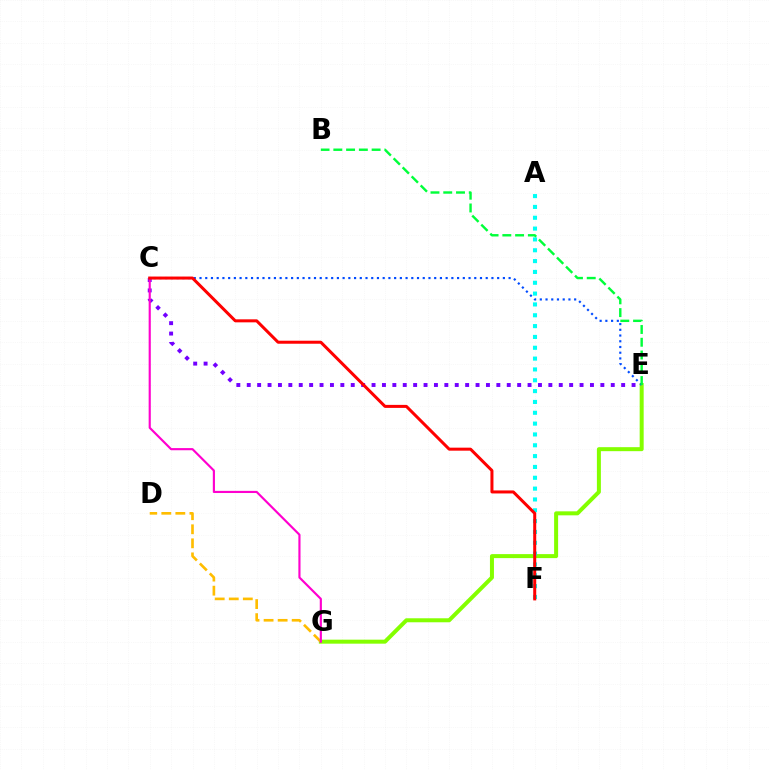{('E', 'G'): [{'color': '#84ff00', 'line_style': 'solid', 'thickness': 2.88}], ('A', 'F'): [{'color': '#00fff6', 'line_style': 'dotted', 'thickness': 2.94}], ('C', 'E'): [{'color': '#7200ff', 'line_style': 'dotted', 'thickness': 2.83}, {'color': '#004bff', 'line_style': 'dotted', 'thickness': 1.56}], ('D', 'G'): [{'color': '#ffbd00', 'line_style': 'dashed', 'thickness': 1.91}], ('C', 'G'): [{'color': '#ff00cf', 'line_style': 'solid', 'thickness': 1.55}], ('B', 'E'): [{'color': '#00ff39', 'line_style': 'dashed', 'thickness': 1.73}], ('C', 'F'): [{'color': '#ff0000', 'line_style': 'solid', 'thickness': 2.17}]}